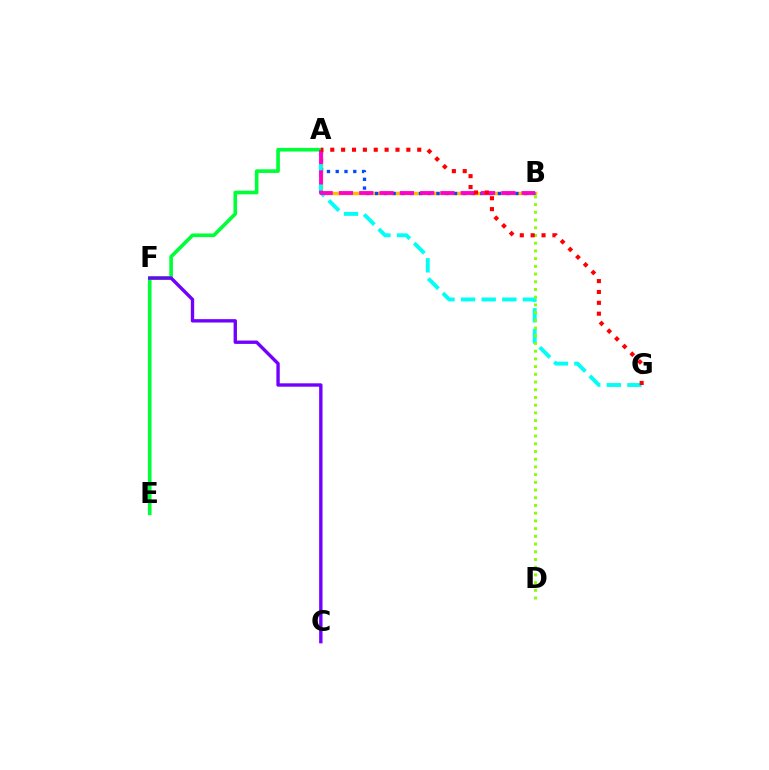{('A', 'B'): [{'color': '#ffbd00', 'line_style': 'solid', 'thickness': 2.51}, {'color': '#004bff', 'line_style': 'dotted', 'thickness': 2.38}, {'color': '#ff00cf', 'line_style': 'dashed', 'thickness': 2.76}], ('A', 'G'): [{'color': '#00fff6', 'line_style': 'dashed', 'thickness': 2.8}, {'color': '#ff0000', 'line_style': 'dotted', 'thickness': 2.95}], ('A', 'E'): [{'color': '#00ff39', 'line_style': 'solid', 'thickness': 2.63}], ('B', 'D'): [{'color': '#84ff00', 'line_style': 'dotted', 'thickness': 2.1}], ('C', 'F'): [{'color': '#7200ff', 'line_style': 'solid', 'thickness': 2.43}]}